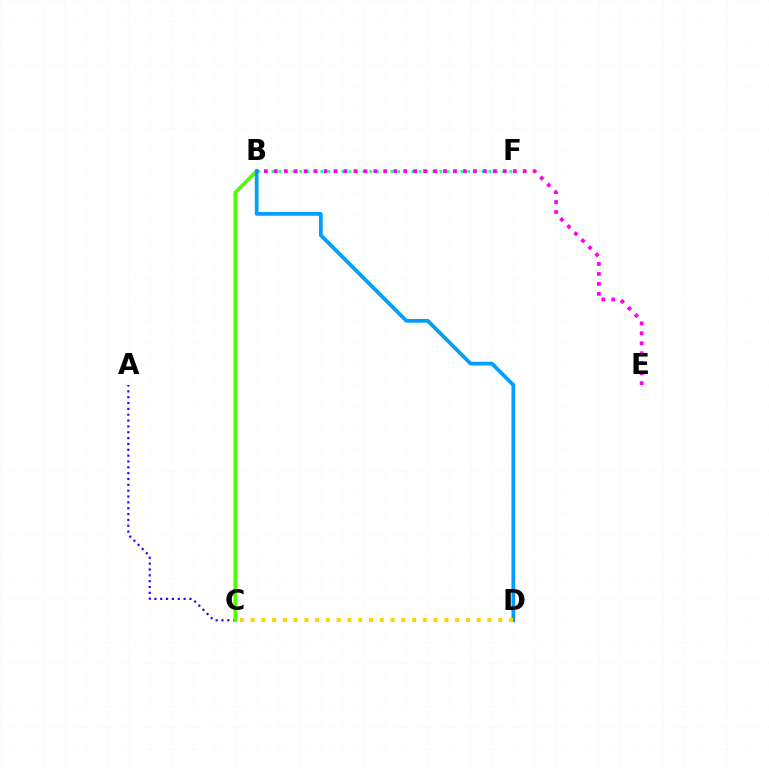{('A', 'C'): [{'color': '#3700ff', 'line_style': 'dotted', 'thickness': 1.59}], ('B', 'C'): [{'color': '#ff0000', 'line_style': 'dotted', 'thickness': 1.92}, {'color': '#4fff00', 'line_style': 'solid', 'thickness': 2.57}], ('B', 'F'): [{'color': '#00ff86', 'line_style': 'dotted', 'thickness': 1.9}], ('B', 'D'): [{'color': '#009eff', 'line_style': 'solid', 'thickness': 2.7}], ('B', 'E'): [{'color': '#ff00ed', 'line_style': 'dotted', 'thickness': 2.71}], ('C', 'D'): [{'color': '#ffd500', 'line_style': 'dotted', 'thickness': 2.92}]}